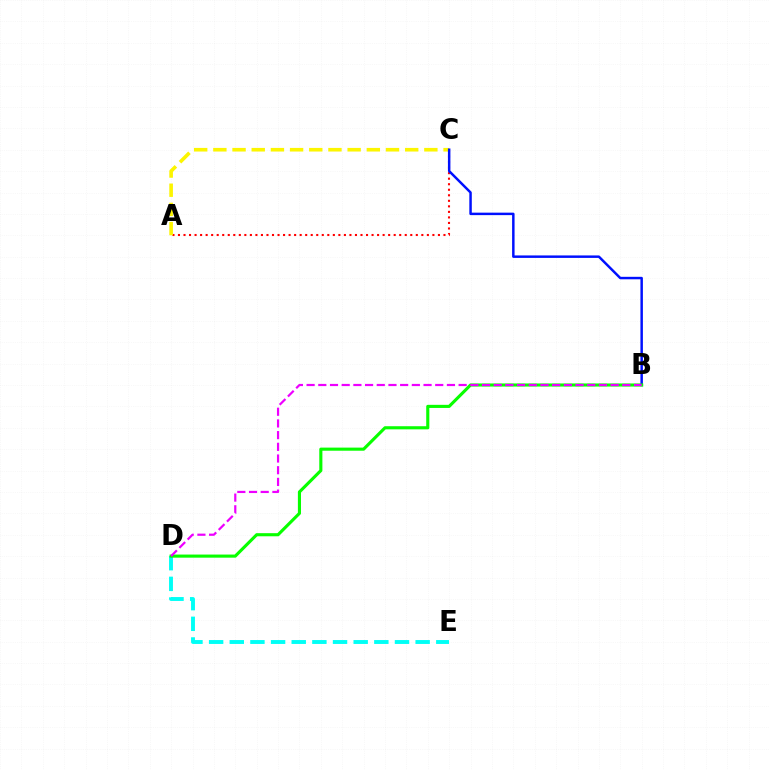{('A', 'C'): [{'color': '#ff0000', 'line_style': 'dotted', 'thickness': 1.5}, {'color': '#fcf500', 'line_style': 'dashed', 'thickness': 2.61}], ('D', 'E'): [{'color': '#00fff6', 'line_style': 'dashed', 'thickness': 2.81}], ('B', 'C'): [{'color': '#0010ff', 'line_style': 'solid', 'thickness': 1.78}], ('B', 'D'): [{'color': '#08ff00', 'line_style': 'solid', 'thickness': 2.24}, {'color': '#ee00ff', 'line_style': 'dashed', 'thickness': 1.59}]}